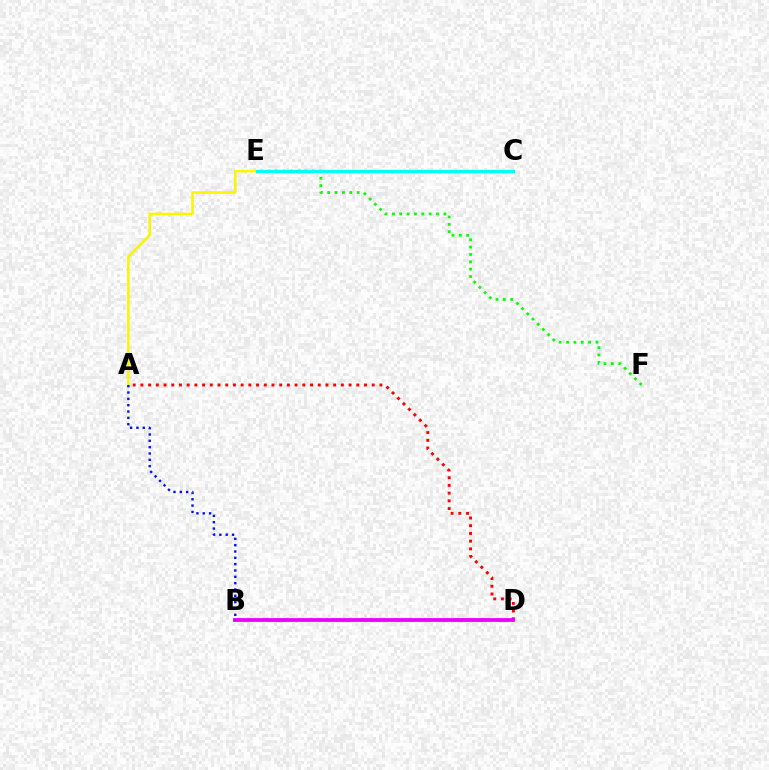{('A', 'D'): [{'color': '#ff0000', 'line_style': 'dotted', 'thickness': 2.09}], ('A', 'E'): [{'color': '#fcf500', 'line_style': 'solid', 'thickness': 1.84}], ('B', 'D'): [{'color': '#ee00ff', 'line_style': 'solid', 'thickness': 2.74}], ('A', 'B'): [{'color': '#0010ff', 'line_style': 'dotted', 'thickness': 1.72}], ('E', 'F'): [{'color': '#08ff00', 'line_style': 'dotted', 'thickness': 2.0}], ('C', 'E'): [{'color': '#00fff6', 'line_style': 'solid', 'thickness': 2.32}]}